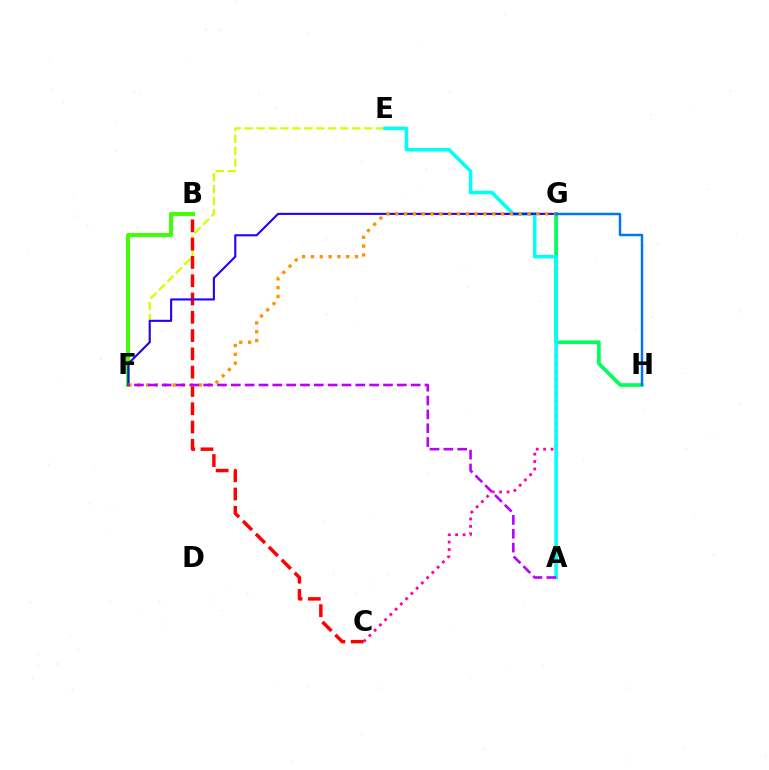{('E', 'F'): [{'color': '#d1ff00', 'line_style': 'dashed', 'thickness': 1.62}], ('C', 'G'): [{'color': '#ff00ac', 'line_style': 'dotted', 'thickness': 2.02}], ('G', 'H'): [{'color': '#00ff5c', 'line_style': 'solid', 'thickness': 2.64}, {'color': '#0074ff', 'line_style': 'solid', 'thickness': 1.76}], ('A', 'E'): [{'color': '#00fff6', 'line_style': 'solid', 'thickness': 2.56}], ('B', 'C'): [{'color': '#ff0000', 'line_style': 'dashed', 'thickness': 2.48}], ('B', 'F'): [{'color': '#3dff00', 'line_style': 'solid', 'thickness': 2.81}], ('F', 'G'): [{'color': '#2500ff', 'line_style': 'solid', 'thickness': 1.51}, {'color': '#ff9400', 'line_style': 'dotted', 'thickness': 2.39}], ('A', 'F'): [{'color': '#b900ff', 'line_style': 'dashed', 'thickness': 1.88}]}